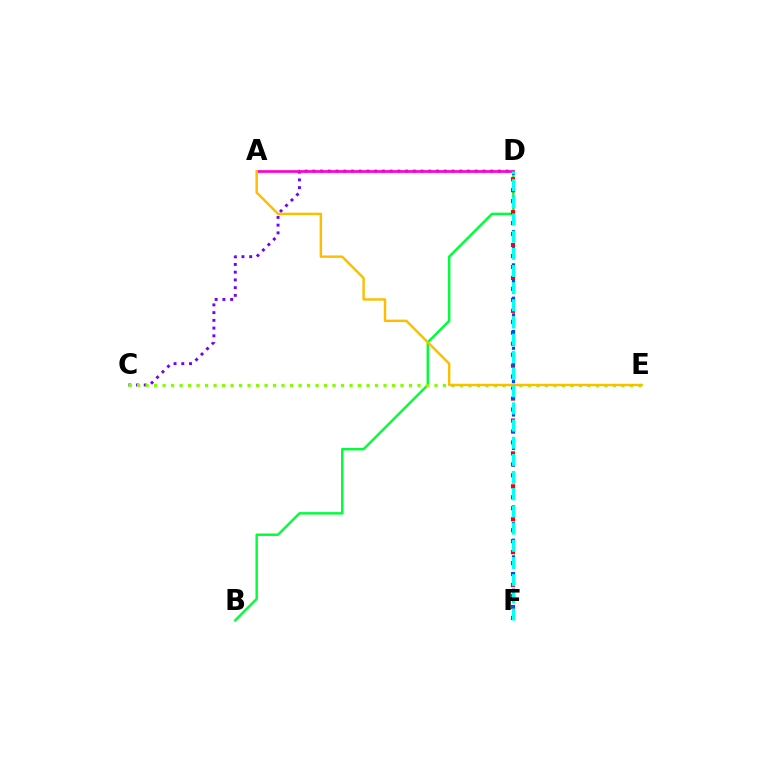{('B', 'D'): [{'color': '#00ff39', 'line_style': 'solid', 'thickness': 1.76}], ('C', 'D'): [{'color': '#7200ff', 'line_style': 'dotted', 'thickness': 2.1}], ('A', 'D'): [{'color': '#ff00cf', 'line_style': 'solid', 'thickness': 1.95}], ('D', 'F'): [{'color': '#ff0000', 'line_style': 'dotted', 'thickness': 2.98}, {'color': '#004bff', 'line_style': 'dotted', 'thickness': 2.27}, {'color': '#00fff6', 'line_style': 'dashed', 'thickness': 2.33}], ('C', 'E'): [{'color': '#84ff00', 'line_style': 'dotted', 'thickness': 2.31}], ('A', 'E'): [{'color': '#ffbd00', 'line_style': 'solid', 'thickness': 1.75}]}